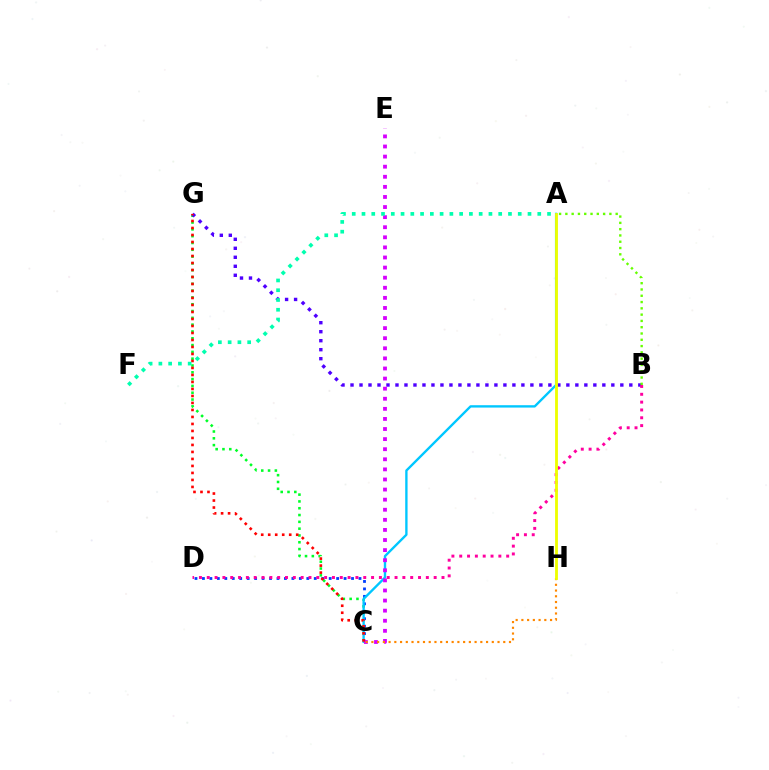{('C', 'G'): [{'color': '#00ff27', 'line_style': 'dotted', 'thickness': 1.85}, {'color': '#ff0000', 'line_style': 'dotted', 'thickness': 1.9}], ('C', 'D'): [{'color': '#003fff', 'line_style': 'dotted', 'thickness': 2.03}], ('A', 'C'): [{'color': '#00c7ff', 'line_style': 'solid', 'thickness': 1.7}], ('B', 'G'): [{'color': '#4f00ff', 'line_style': 'dotted', 'thickness': 2.44}], ('C', 'E'): [{'color': '#d600ff', 'line_style': 'dotted', 'thickness': 2.74}], ('A', 'B'): [{'color': '#66ff00', 'line_style': 'dotted', 'thickness': 1.71}], ('B', 'D'): [{'color': '#ff00a0', 'line_style': 'dotted', 'thickness': 2.13}], ('C', 'H'): [{'color': '#ff8800', 'line_style': 'dotted', 'thickness': 1.56}], ('A', 'H'): [{'color': '#eeff00', 'line_style': 'solid', 'thickness': 2.04}], ('A', 'F'): [{'color': '#00ffaf', 'line_style': 'dotted', 'thickness': 2.65}]}